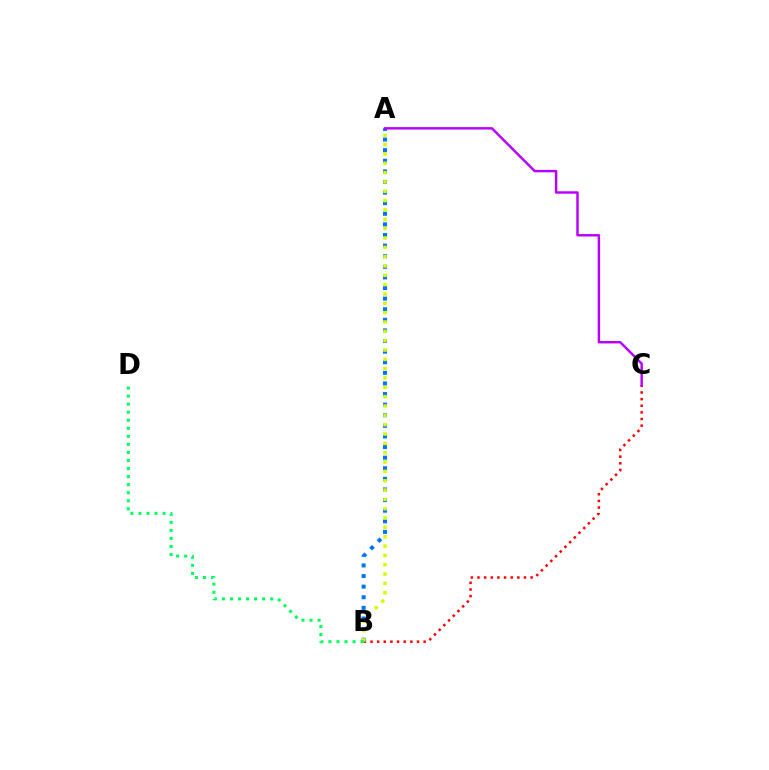{('B', 'C'): [{'color': '#ff0000', 'line_style': 'dotted', 'thickness': 1.8}], ('A', 'B'): [{'color': '#0074ff', 'line_style': 'dotted', 'thickness': 2.88}, {'color': '#d1ff00', 'line_style': 'dotted', 'thickness': 2.54}], ('A', 'C'): [{'color': '#b900ff', 'line_style': 'solid', 'thickness': 1.76}], ('B', 'D'): [{'color': '#00ff5c', 'line_style': 'dotted', 'thickness': 2.19}]}